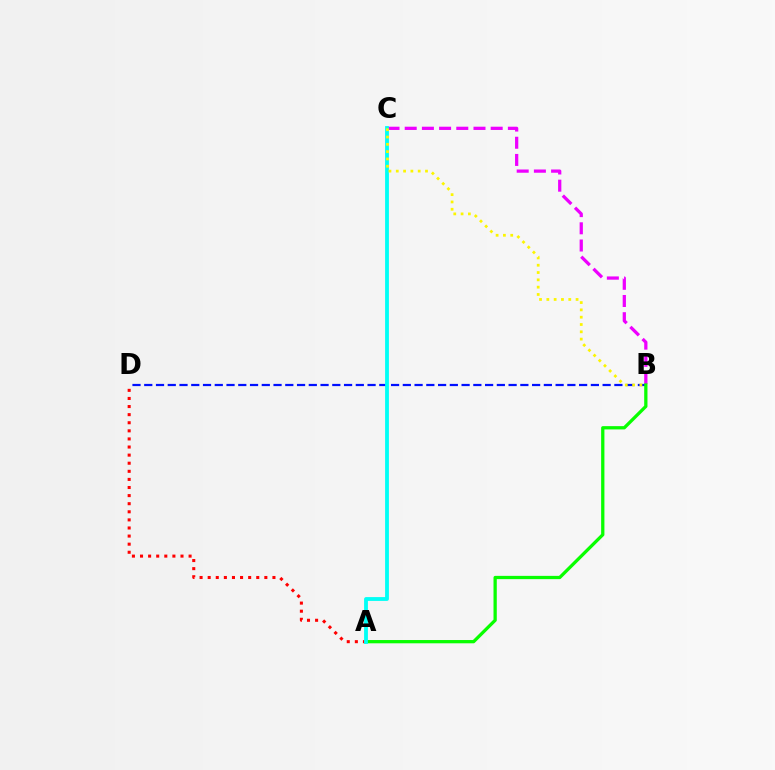{('A', 'D'): [{'color': '#ff0000', 'line_style': 'dotted', 'thickness': 2.2}], ('B', 'D'): [{'color': '#0010ff', 'line_style': 'dashed', 'thickness': 1.6}], ('B', 'C'): [{'color': '#ee00ff', 'line_style': 'dashed', 'thickness': 2.34}, {'color': '#fcf500', 'line_style': 'dotted', 'thickness': 1.99}], ('A', 'B'): [{'color': '#08ff00', 'line_style': 'solid', 'thickness': 2.36}], ('A', 'C'): [{'color': '#00fff6', 'line_style': 'solid', 'thickness': 2.75}]}